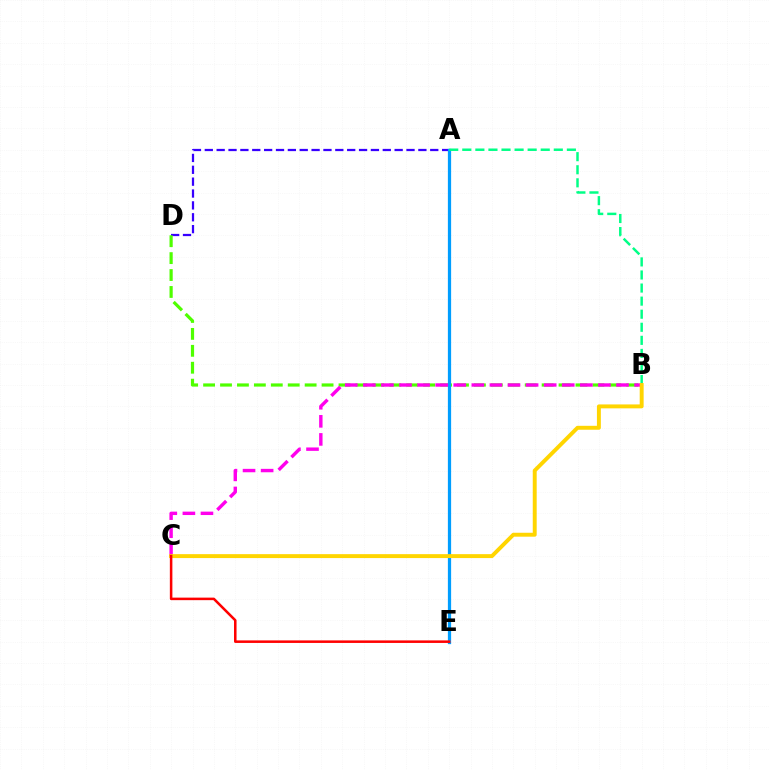{('A', 'D'): [{'color': '#3700ff', 'line_style': 'dashed', 'thickness': 1.61}], ('B', 'D'): [{'color': '#4fff00', 'line_style': 'dashed', 'thickness': 2.3}], ('A', 'E'): [{'color': '#009eff', 'line_style': 'solid', 'thickness': 2.33}], ('A', 'B'): [{'color': '#00ff86', 'line_style': 'dashed', 'thickness': 1.78}], ('B', 'C'): [{'color': '#ff00ed', 'line_style': 'dashed', 'thickness': 2.46}, {'color': '#ffd500', 'line_style': 'solid', 'thickness': 2.83}], ('C', 'E'): [{'color': '#ff0000', 'line_style': 'solid', 'thickness': 1.82}]}